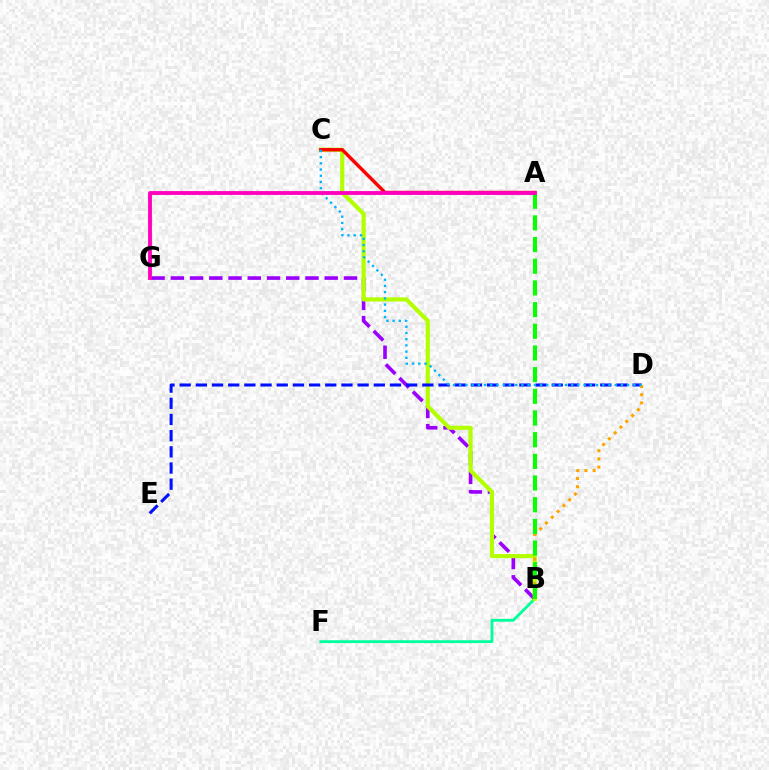{('B', 'G'): [{'color': '#9b00ff', 'line_style': 'dashed', 'thickness': 2.61}], ('B', 'F'): [{'color': '#00ff9d', 'line_style': 'solid', 'thickness': 2.05}], ('B', 'C'): [{'color': '#b3ff00', 'line_style': 'solid', 'thickness': 2.98}], ('D', 'E'): [{'color': '#0010ff', 'line_style': 'dashed', 'thickness': 2.2}], ('B', 'D'): [{'color': '#ffa500', 'line_style': 'dotted', 'thickness': 2.23}], ('A', 'C'): [{'color': '#ff0000', 'line_style': 'solid', 'thickness': 2.44}], ('A', 'B'): [{'color': '#08ff00', 'line_style': 'dashed', 'thickness': 2.95}], ('C', 'D'): [{'color': '#00b5ff', 'line_style': 'dotted', 'thickness': 1.69}], ('A', 'G'): [{'color': '#ff00bd', 'line_style': 'solid', 'thickness': 2.76}]}